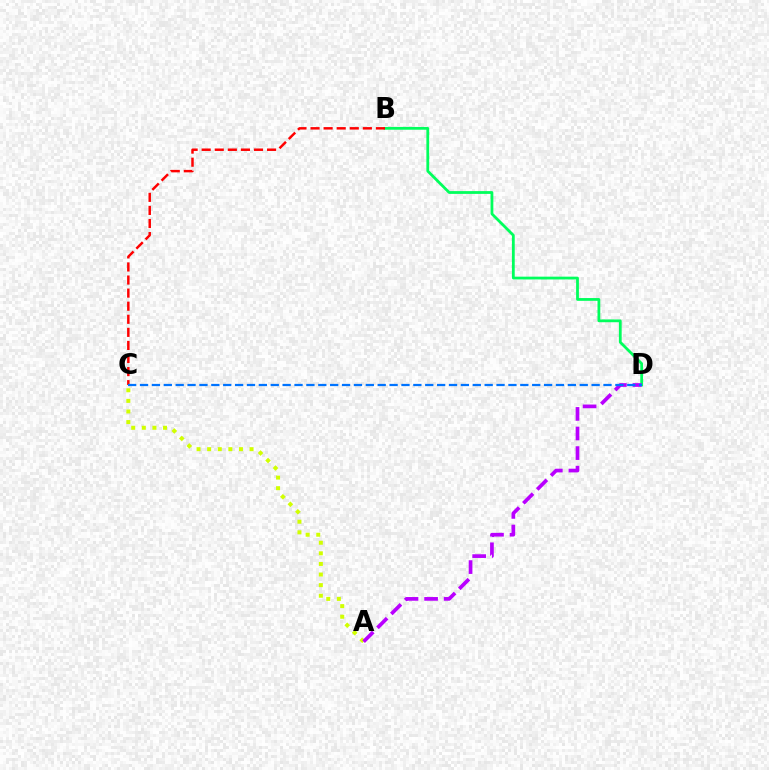{('B', 'D'): [{'color': '#00ff5c', 'line_style': 'solid', 'thickness': 2.0}], ('B', 'C'): [{'color': '#ff0000', 'line_style': 'dashed', 'thickness': 1.78}], ('A', 'C'): [{'color': '#d1ff00', 'line_style': 'dotted', 'thickness': 2.88}], ('A', 'D'): [{'color': '#b900ff', 'line_style': 'dashed', 'thickness': 2.66}], ('C', 'D'): [{'color': '#0074ff', 'line_style': 'dashed', 'thickness': 1.61}]}